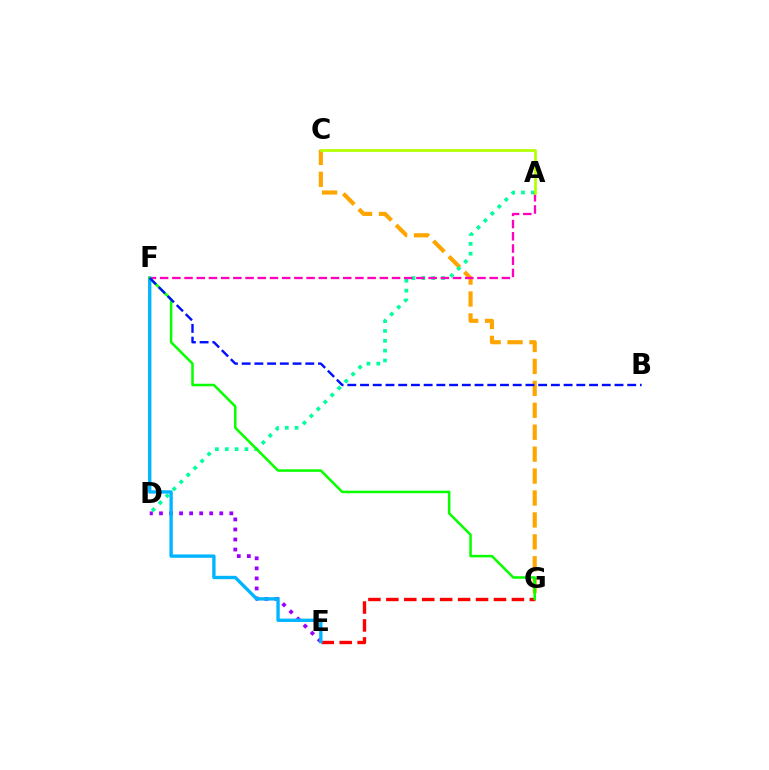{('C', 'G'): [{'color': '#ffa500', 'line_style': 'dashed', 'thickness': 2.98}], ('D', 'E'): [{'color': '#9b00ff', 'line_style': 'dotted', 'thickness': 2.73}], ('A', 'D'): [{'color': '#00ff9d', 'line_style': 'dotted', 'thickness': 2.67}], ('A', 'F'): [{'color': '#ff00bd', 'line_style': 'dashed', 'thickness': 1.66}], ('A', 'C'): [{'color': '#b3ff00', 'line_style': 'solid', 'thickness': 1.97}], ('E', 'G'): [{'color': '#ff0000', 'line_style': 'dashed', 'thickness': 2.44}], ('E', 'F'): [{'color': '#00b5ff', 'line_style': 'solid', 'thickness': 2.42}], ('F', 'G'): [{'color': '#08ff00', 'line_style': 'solid', 'thickness': 1.83}], ('B', 'F'): [{'color': '#0010ff', 'line_style': 'dashed', 'thickness': 1.73}]}